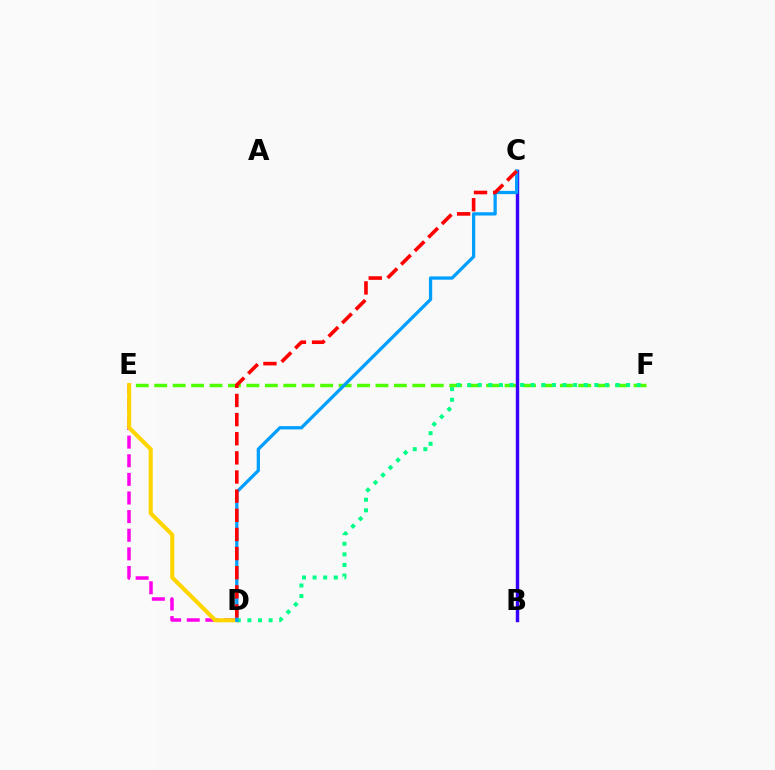{('D', 'E'): [{'color': '#ff00ed', 'line_style': 'dashed', 'thickness': 2.53}, {'color': '#ffd500', 'line_style': 'solid', 'thickness': 2.94}], ('E', 'F'): [{'color': '#4fff00', 'line_style': 'dashed', 'thickness': 2.5}], ('B', 'C'): [{'color': '#3700ff', 'line_style': 'solid', 'thickness': 2.47}], ('D', 'F'): [{'color': '#00ff86', 'line_style': 'dotted', 'thickness': 2.88}], ('C', 'D'): [{'color': '#009eff', 'line_style': 'solid', 'thickness': 2.35}, {'color': '#ff0000', 'line_style': 'dashed', 'thickness': 2.6}]}